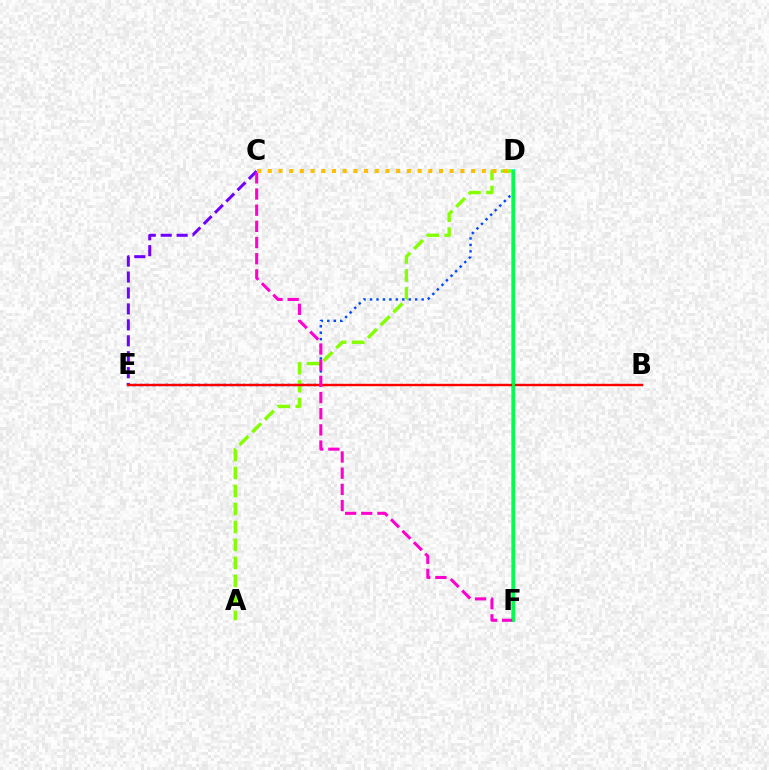{('C', 'E'): [{'color': '#7200ff', 'line_style': 'dashed', 'thickness': 2.16}], ('A', 'D'): [{'color': '#84ff00', 'line_style': 'dashed', 'thickness': 2.44}], ('D', 'E'): [{'color': '#004bff', 'line_style': 'dotted', 'thickness': 1.75}], ('D', 'F'): [{'color': '#00fff6', 'line_style': 'solid', 'thickness': 2.65}, {'color': '#00ff39', 'line_style': 'solid', 'thickness': 1.99}], ('B', 'E'): [{'color': '#ff0000', 'line_style': 'solid', 'thickness': 1.74}], ('C', 'F'): [{'color': '#ff00cf', 'line_style': 'dashed', 'thickness': 2.2}], ('C', 'D'): [{'color': '#ffbd00', 'line_style': 'dotted', 'thickness': 2.91}]}